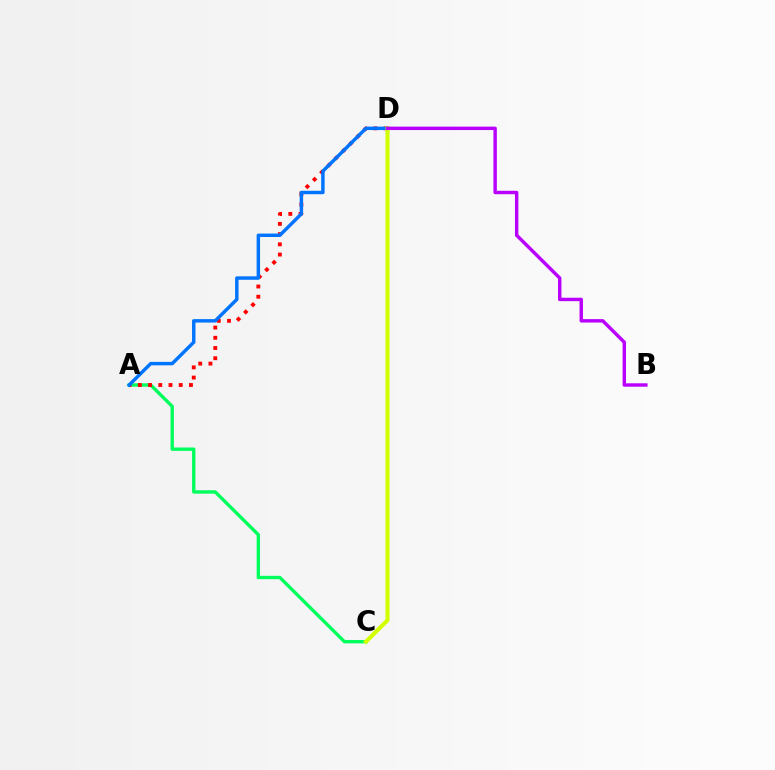{('A', 'C'): [{'color': '#00ff5c', 'line_style': 'solid', 'thickness': 2.42}], ('A', 'D'): [{'color': '#ff0000', 'line_style': 'dotted', 'thickness': 2.78}, {'color': '#0074ff', 'line_style': 'solid', 'thickness': 2.48}], ('C', 'D'): [{'color': '#d1ff00', 'line_style': 'solid', 'thickness': 2.93}], ('B', 'D'): [{'color': '#b900ff', 'line_style': 'solid', 'thickness': 2.46}]}